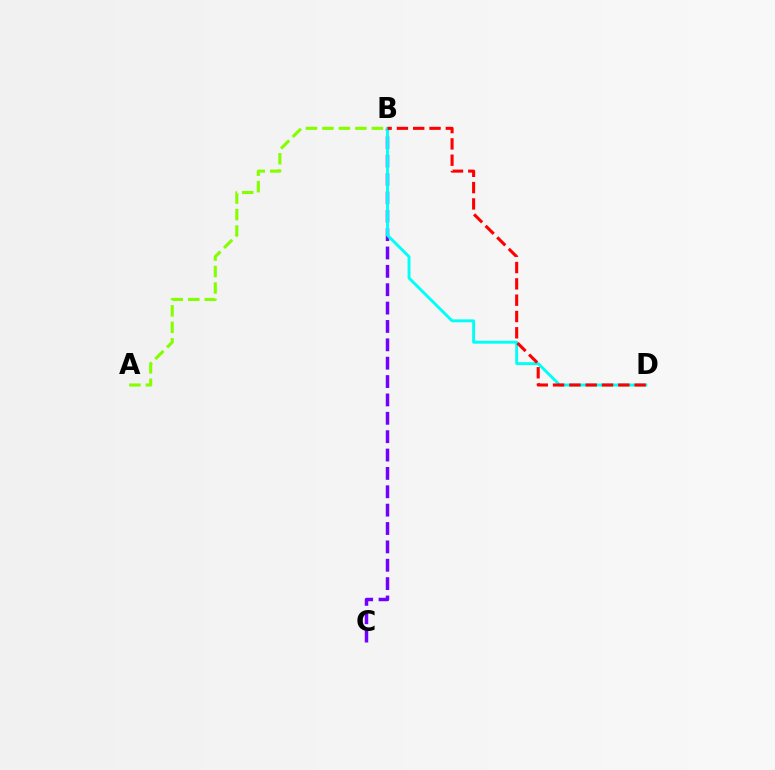{('A', 'B'): [{'color': '#84ff00', 'line_style': 'dashed', 'thickness': 2.24}], ('B', 'C'): [{'color': '#7200ff', 'line_style': 'dashed', 'thickness': 2.5}], ('B', 'D'): [{'color': '#00fff6', 'line_style': 'solid', 'thickness': 2.09}, {'color': '#ff0000', 'line_style': 'dashed', 'thickness': 2.22}]}